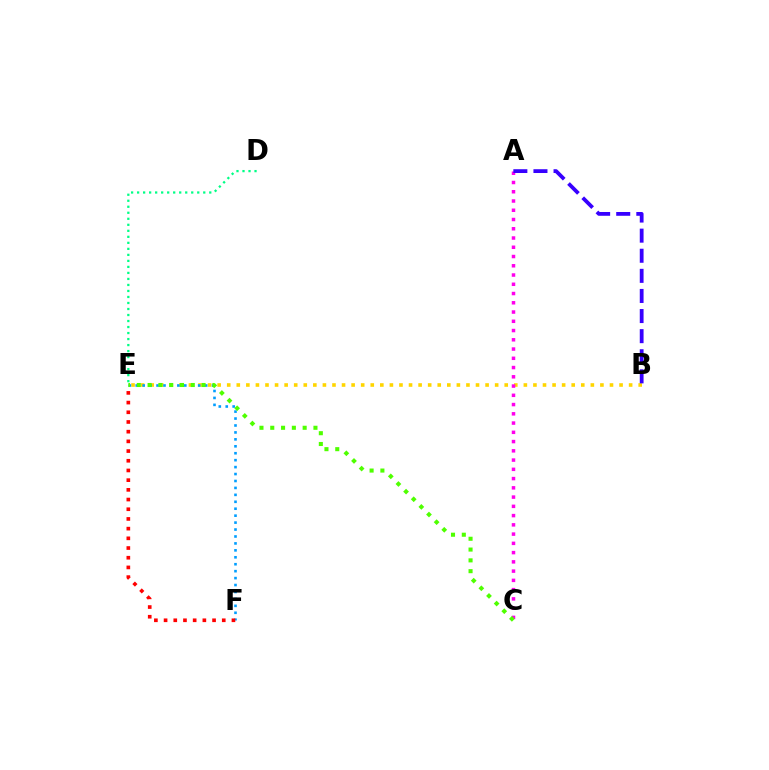{('B', 'E'): [{'color': '#ffd500', 'line_style': 'dotted', 'thickness': 2.6}], ('E', 'F'): [{'color': '#009eff', 'line_style': 'dotted', 'thickness': 1.88}, {'color': '#ff0000', 'line_style': 'dotted', 'thickness': 2.63}], ('A', 'C'): [{'color': '#ff00ed', 'line_style': 'dotted', 'thickness': 2.51}], ('C', 'E'): [{'color': '#4fff00', 'line_style': 'dotted', 'thickness': 2.93}], ('D', 'E'): [{'color': '#00ff86', 'line_style': 'dotted', 'thickness': 1.63}], ('A', 'B'): [{'color': '#3700ff', 'line_style': 'dashed', 'thickness': 2.73}]}